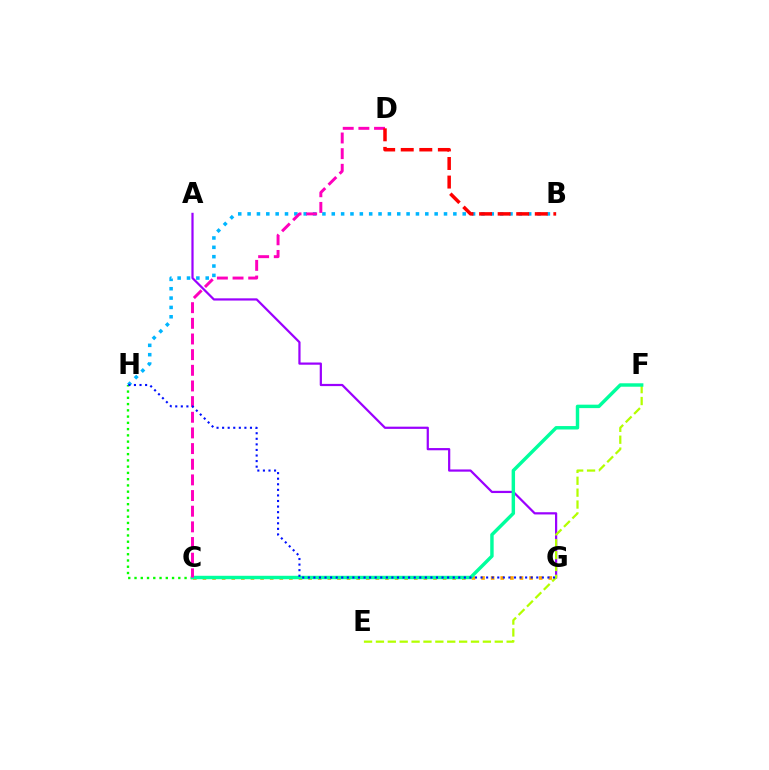{('B', 'H'): [{'color': '#00b5ff', 'line_style': 'dotted', 'thickness': 2.54}], ('A', 'G'): [{'color': '#9b00ff', 'line_style': 'solid', 'thickness': 1.6}], ('C', 'G'): [{'color': '#ffa500', 'line_style': 'dotted', 'thickness': 2.61}], ('E', 'F'): [{'color': '#b3ff00', 'line_style': 'dashed', 'thickness': 1.61}], ('C', 'H'): [{'color': '#08ff00', 'line_style': 'dotted', 'thickness': 1.7}], ('C', 'F'): [{'color': '#00ff9d', 'line_style': 'solid', 'thickness': 2.48}], ('C', 'D'): [{'color': '#ff00bd', 'line_style': 'dashed', 'thickness': 2.13}], ('B', 'D'): [{'color': '#ff0000', 'line_style': 'dashed', 'thickness': 2.52}], ('G', 'H'): [{'color': '#0010ff', 'line_style': 'dotted', 'thickness': 1.51}]}